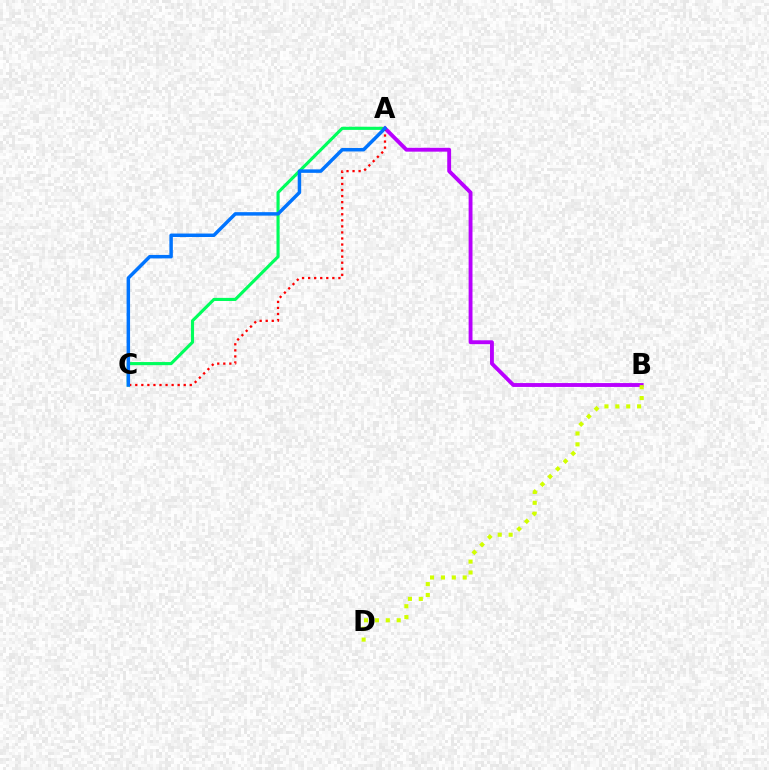{('A', 'C'): [{'color': '#00ff5c', 'line_style': 'solid', 'thickness': 2.25}, {'color': '#ff0000', 'line_style': 'dotted', 'thickness': 1.65}, {'color': '#0074ff', 'line_style': 'solid', 'thickness': 2.5}], ('A', 'B'): [{'color': '#b900ff', 'line_style': 'solid', 'thickness': 2.78}], ('B', 'D'): [{'color': '#d1ff00', 'line_style': 'dotted', 'thickness': 2.96}]}